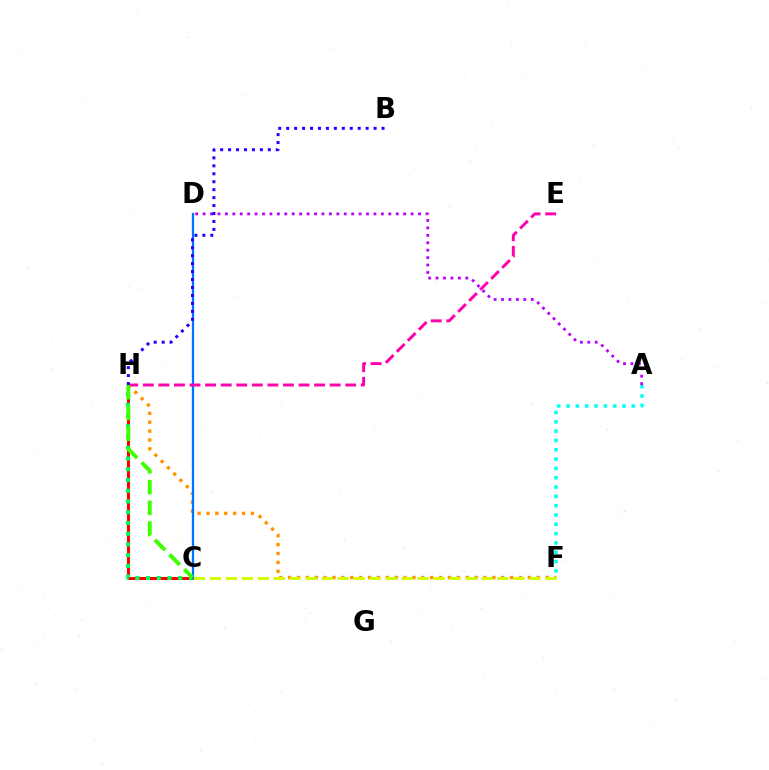{('F', 'H'): [{'color': '#ff9400', 'line_style': 'dotted', 'thickness': 2.41}], ('A', 'F'): [{'color': '#00fff6', 'line_style': 'dotted', 'thickness': 2.53}], ('C', 'H'): [{'color': '#ff0000', 'line_style': 'solid', 'thickness': 2.19}, {'color': '#00ff5c', 'line_style': 'dotted', 'thickness': 2.92}, {'color': '#3dff00', 'line_style': 'dashed', 'thickness': 2.82}], ('A', 'D'): [{'color': '#b900ff', 'line_style': 'dotted', 'thickness': 2.02}], ('C', 'D'): [{'color': '#0074ff', 'line_style': 'solid', 'thickness': 1.64}], ('C', 'F'): [{'color': '#d1ff00', 'line_style': 'dashed', 'thickness': 2.17}], ('E', 'H'): [{'color': '#ff00ac', 'line_style': 'dashed', 'thickness': 2.12}], ('B', 'H'): [{'color': '#2500ff', 'line_style': 'dotted', 'thickness': 2.16}]}